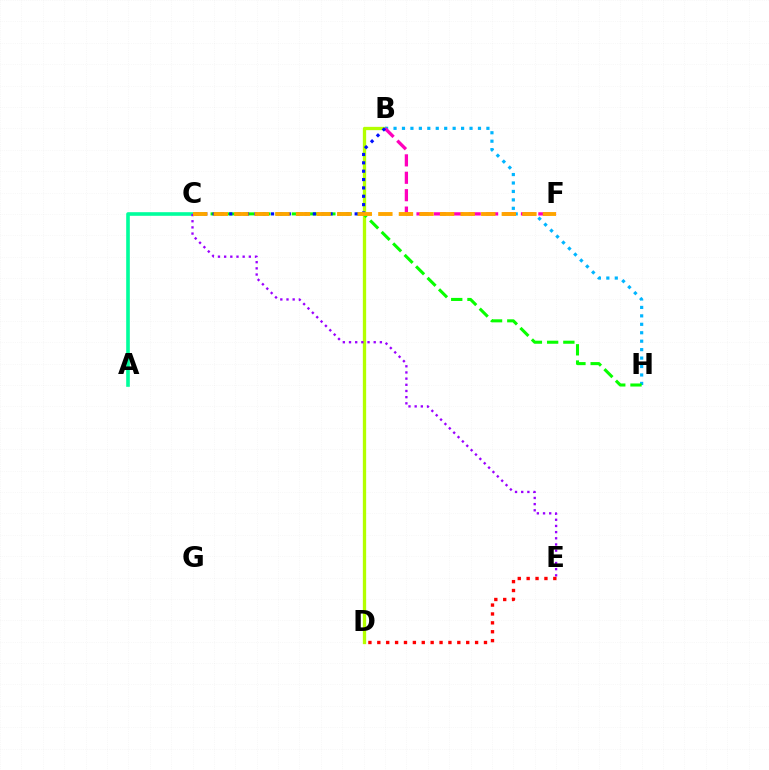{('B', 'D'): [{'color': '#b3ff00', 'line_style': 'solid', 'thickness': 2.38}], ('B', 'H'): [{'color': '#00b5ff', 'line_style': 'dotted', 'thickness': 2.29}], ('B', 'F'): [{'color': '#ff00bd', 'line_style': 'dashed', 'thickness': 2.37}], ('C', 'H'): [{'color': '#08ff00', 'line_style': 'dashed', 'thickness': 2.2}], ('A', 'C'): [{'color': '#00ff9d', 'line_style': 'solid', 'thickness': 2.61}], ('B', 'C'): [{'color': '#0010ff', 'line_style': 'dotted', 'thickness': 2.27}], ('C', 'E'): [{'color': '#9b00ff', 'line_style': 'dotted', 'thickness': 1.68}], ('C', 'F'): [{'color': '#ffa500', 'line_style': 'dashed', 'thickness': 2.8}], ('D', 'E'): [{'color': '#ff0000', 'line_style': 'dotted', 'thickness': 2.42}]}